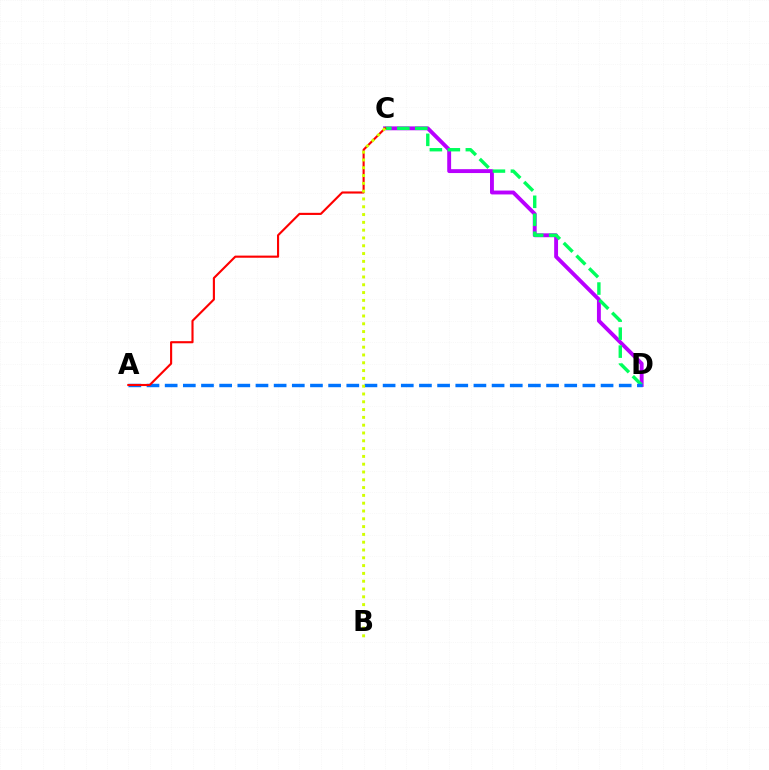{('C', 'D'): [{'color': '#b900ff', 'line_style': 'solid', 'thickness': 2.8}, {'color': '#00ff5c', 'line_style': 'dashed', 'thickness': 2.44}], ('A', 'D'): [{'color': '#0074ff', 'line_style': 'dashed', 'thickness': 2.47}], ('A', 'C'): [{'color': '#ff0000', 'line_style': 'solid', 'thickness': 1.53}], ('B', 'C'): [{'color': '#d1ff00', 'line_style': 'dotted', 'thickness': 2.12}]}